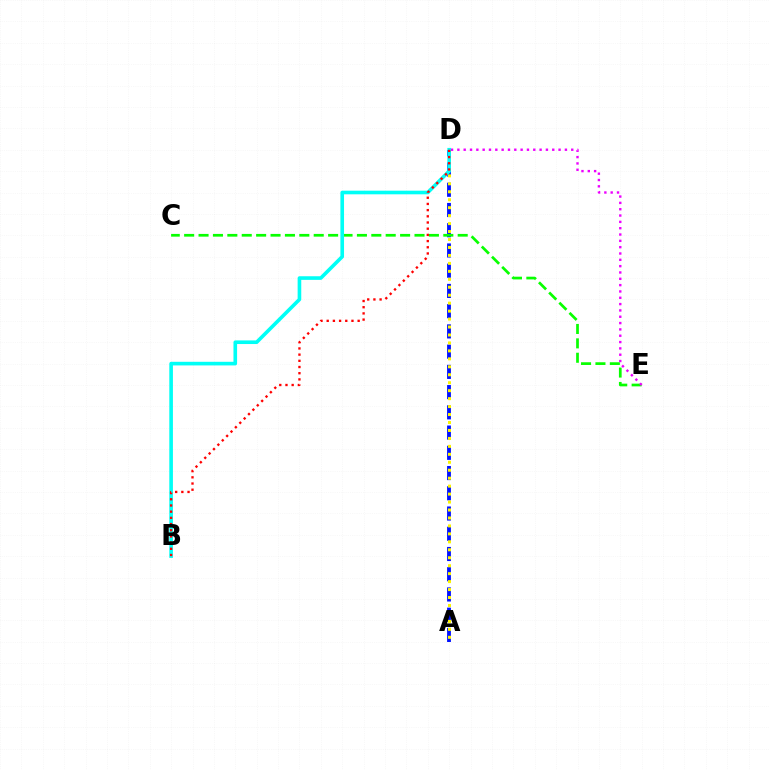{('A', 'D'): [{'color': '#0010ff', 'line_style': 'dashed', 'thickness': 2.75}, {'color': '#fcf500', 'line_style': 'dotted', 'thickness': 2.16}], ('C', 'E'): [{'color': '#08ff00', 'line_style': 'dashed', 'thickness': 1.96}], ('D', 'E'): [{'color': '#ee00ff', 'line_style': 'dotted', 'thickness': 1.72}], ('B', 'D'): [{'color': '#00fff6', 'line_style': 'solid', 'thickness': 2.61}, {'color': '#ff0000', 'line_style': 'dotted', 'thickness': 1.68}]}